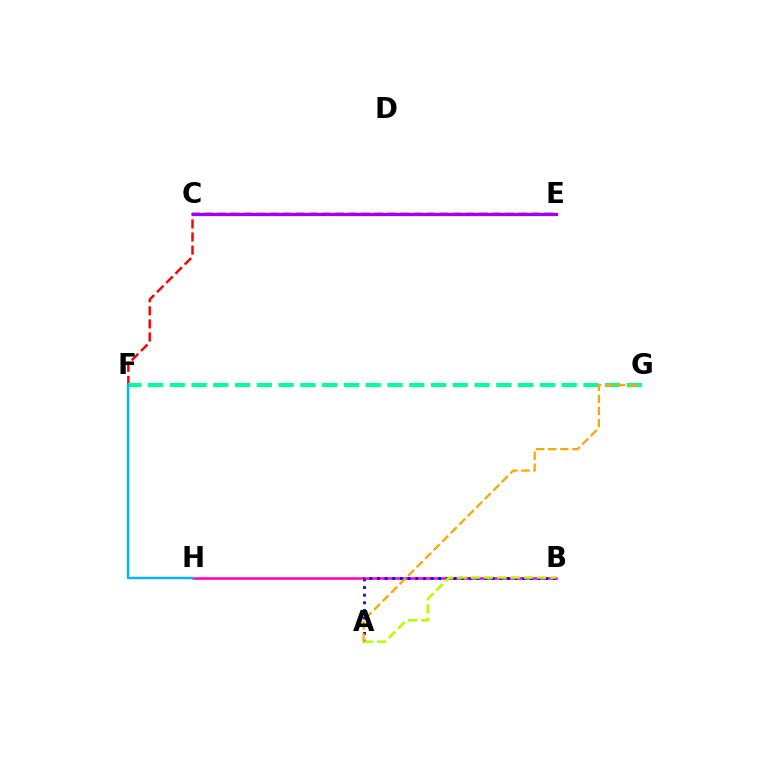{('E', 'F'): [{'color': '#ff0000', 'line_style': 'dashed', 'thickness': 1.78}], ('C', 'E'): [{'color': '#08ff00', 'line_style': 'solid', 'thickness': 1.86}, {'color': '#9b00ff', 'line_style': 'solid', 'thickness': 2.36}], ('B', 'H'): [{'color': '#ff00bd', 'line_style': 'solid', 'thickness': 1.83}], ('F', 'G'): [{'color': '#00ff9d', 'line_style': 'dashed', 'thickness': 2.96}], ('A', 'B'): [{'color': '#0010ff', 'line_style': 'dotted', 'thickness': 2.08}, {'color': '#b3ff00', 'line_style': 'dashed', 'thickness': 1.8}], ('F', 'H'): [{'color': '#00b5ff', 'line_style': 'solid', 'thickness': 1.76}], ('A', 'G'): [{'color': '#ffa500', 'line_style': 'dashed', 'thickness': 1.64}]}